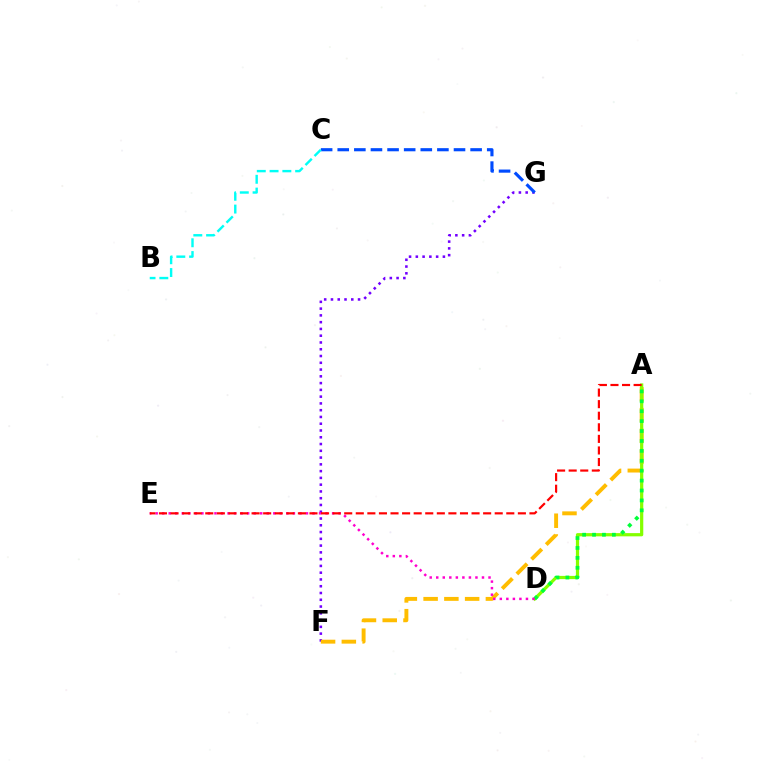{('F', 'G'): [{'color': '#7200ff', 'line_style': 'dotted', 'thickness': 1.84}], ('C', 'G'): [{'color': '#004bff', 'line_style': 'dashed', 'thickness': 2.26}], ('A', 'F'): [{'color': '#ffbd00', 'line_style': 'dashed', 'thickness': 2.82}], ('A', 'D'): [{'color': '#84ff00', 'line_style': 'solid', 'thickness': 2.32}, {'color': '#00ff39', 'line_style': 'dotted', 'thickness': 2.69}], ('B', 'C'): [{'color': '#00fff6', 'line_style': 'dashed', 'thickness': 1.74}], ('D', 'E'): [{'color': '#ff00cf', 'line_style': 'dotted', 'thickness': 1.78}], ('A', 'E'): [{'color': '#ff0000', 'line_style': 'dashed', 'thickness': 1.57}]}